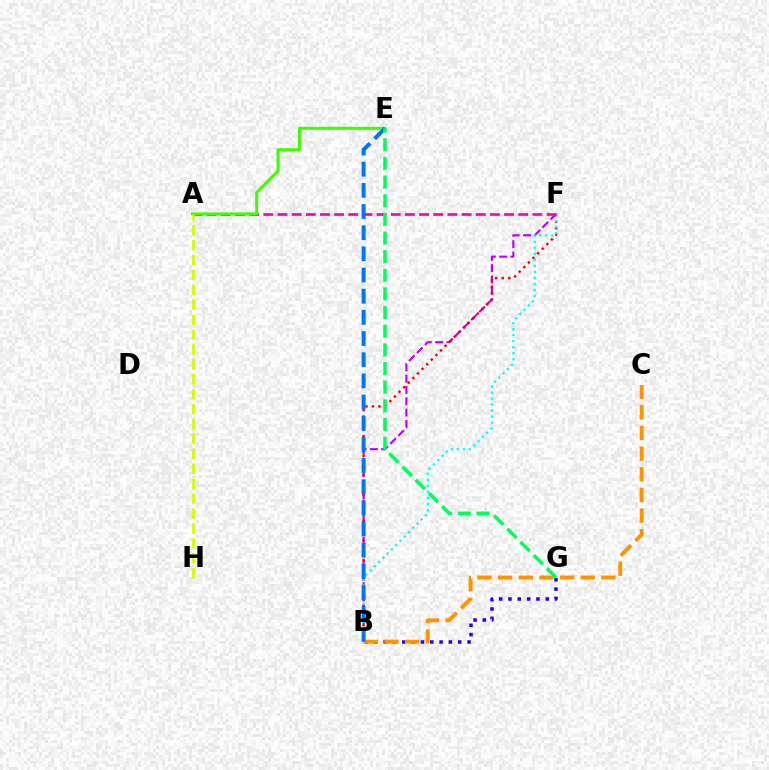{('B', 'G'): [{'color': '#2500ff', 'line_style': 'dotted', 'thickness': 2.53}], ('B', 'F'): [{'color': '#b900ff', 'line_style': 'dashed', 'thickness': 1.54}, {'color': '#ff0000', 'line_style': 'dotted', 'thickness': 1.77}, {'color': '#00fff6', 'line_style': 'dotted', 'thickness': 1.63}], ('B', 'C'): [{'color': '#ff9400', 'line_style': 'dashed', 'thickness': 2.81}], ('A', 'F'): [{'color': '#ff00ac', 'line_style': 'dashed', 'thickness': 1.92}], ('A', 'E'): [{'color': '#3dff00', 'line_style': 'solid', 'thickness': 2.16}], ('A', 'H'): [{'color': '#d1ff00', 'line_style': 'dashed', 'thickness': 2.03}], ('B', 'E'): [{'color': '#0074ff', 'line_style': 'dashed', 'thickness': 2.88}], ('E', 'G'): [{'color': '#00ff5c', 'line_style': 'dashed', 'thickness': 2.53}]}